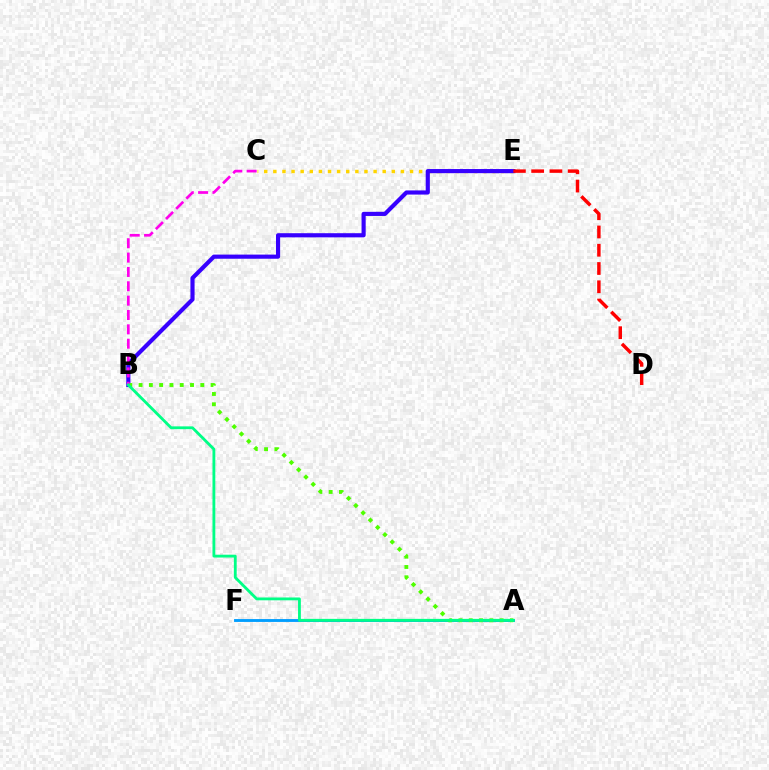{('C', 'E'): [{'color': '#ffd500', 'line_style': 'dotted', 'thickness': 2.48}], ('A', 'F'): [{'color': '#009eff', 'line_style': 'solid', 'thickness': 2.06}], ('B', 'E'): [{'color': '#3700ff', 'line_style': 'solid', 'thickness': 2.98}], ('D', 'E'): [{'color': '#ff0000', 'line_style': 'dashed', 'thickness': 2.48}], ('A', 'B'): [{'color': '#4fff00', 'line_style': 'dotted', 'thickness': 2.8}, {'color': '#00ff86', 'line_style': 'solid', 'thickness': 2.03}], ('B', 'C'): [{'color': '#ff00ed', 'line_style': 'dashed', 'thickness': 1.95}]}